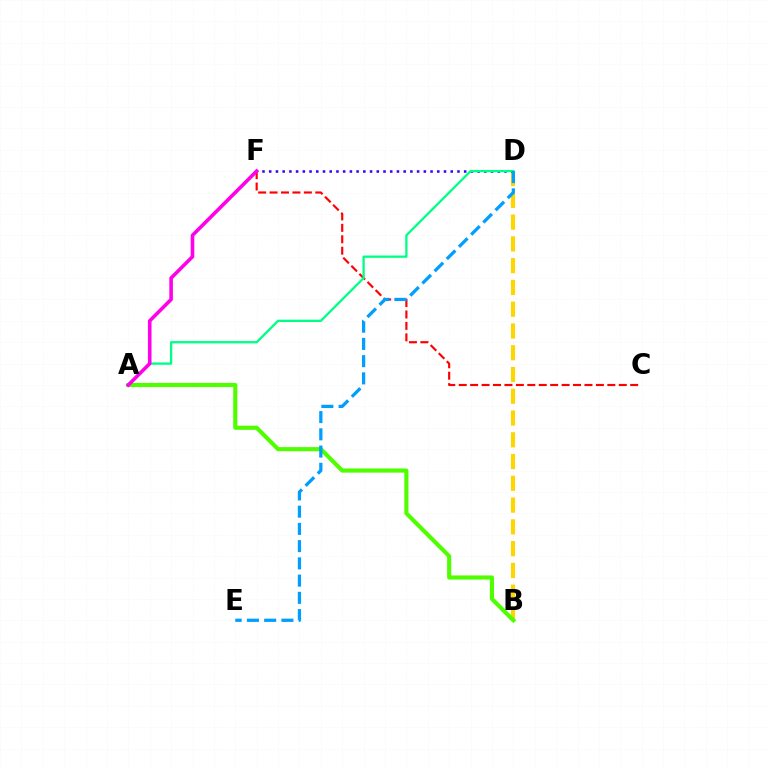{('B', 'D'): [{'color': '#ffd500', 'line_style': 'dashed', 'thickness': 2.96}], ('C', 'F'): [{'color': '#ff0000', 'line_style': 'dashed', 'thickness': 1.55}], ('A', 'B'): [{'color': '#4fff00', 'line_style': 'solid', 'thickness': 2.98}], ('D', 'F'): [{'color': '#3700ff', 'line_style': 'dotted', 'thickness': 1.83}], ('A', 'D'): [{'color': '#00ff86', 'line_style': 'solid', 'thickness': 1.66}], ('A', 'F'): [{'color': '#ff00ed', 'line_style': 'solid', 'thickness': 2.58}], ('D', 'E'): [{'color': '#009eff', 'line_style': 'dashed', 'thickness': 2.34}]}